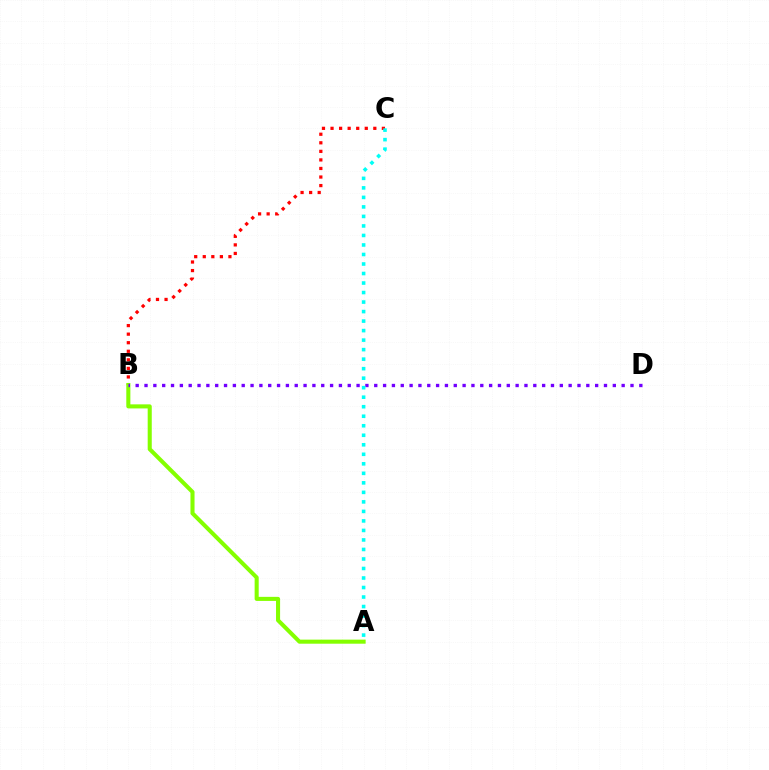{('B', 'C'): [{'color': '#ff0000', 'line_style': 'dotted', 'thickness': 2.33}], ('A', 'B'): [{'color': '#84ff00', 'line_style': 'solid', 'thickness': 2.93}], ('B', 'D'): [{'color': '#7200ff', 'line_style': 'dotted', 'thickness': 2.4}], ('A', 'C'): [{'color': '#00fff6', 'line_style': 'dotted', 'thickness': 2.59}]}